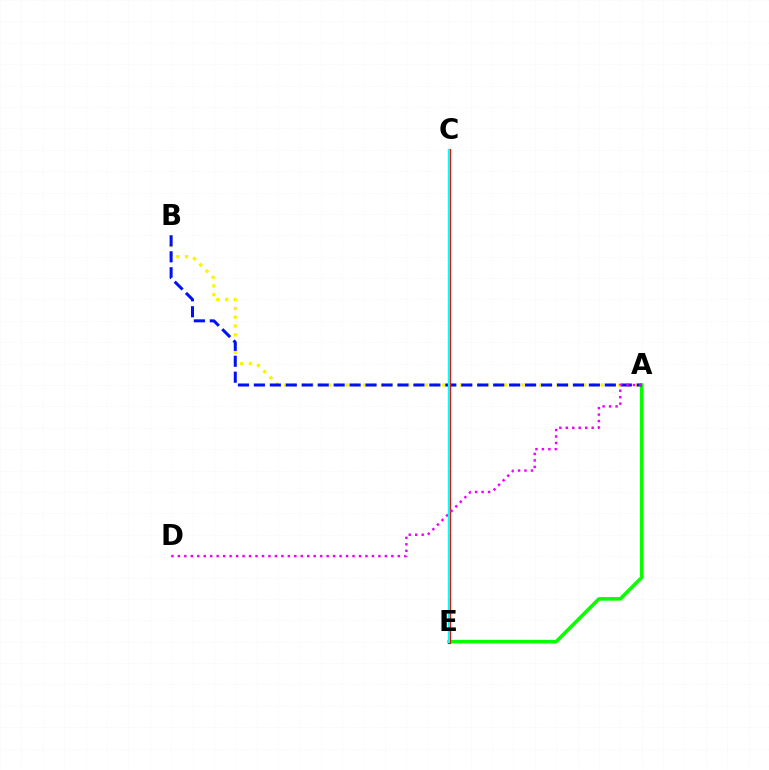{('A', 'B'): [{'color': '#fcf500', 'line_style': 'dotted', 'thickness': 2.39}, {'color': '#0010ff', 'line_style': 'dashed', 'thickness': 2.17}], ('A', 'E'): [{'color': '#08ff00', 'line_style': 'solid', 'thickness': 2.56}], ('C', 'E'): [{'color': '#ff0000', 'line_style': 'solid', 'thickness': 2.27}, {'color': '#00fff6', 'line_style': 'solid', 'thickness': 1.52}], ('A', 'D'): [{'color': '#ee00ff', 'line_style': 'dotted', 'thickness': 1.76}]}